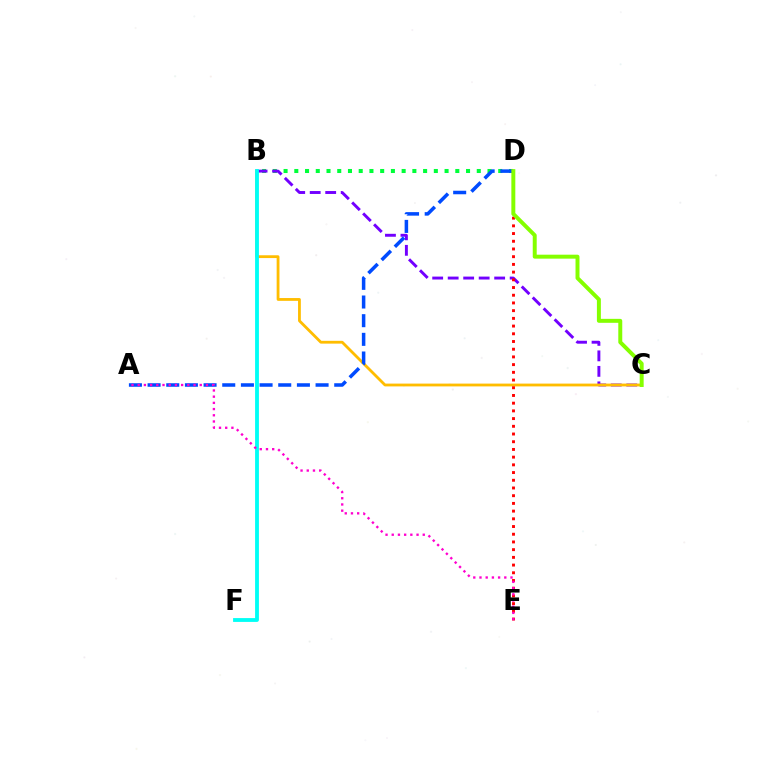{('B', 'D'): [{'color': '#00ff39', 'line_style': 'dotted', 'thickness': 2.92}], ('B', 'C'): [{'color': '#7200ff', 'line_style': 'dashed', 'thickness': 2.11}, {'color': '#ffbd00', 'line_style': 'solid', 'thickness': 2.02}], ('B', 'F'): [{'color': '#00fff6', 'line_style': 'solid', 'thickness': 2.75}], ('A', 'D'): [{'color': '#004bff', 'line_style': 'dashed', 'thickness': 2.54}], ('D', 'E'): [{'color': '#ff0000', 'line_style': 'dotted', 'thickness': 2.09}], ('A', 'E'): [{'color': '#ff00cf', 'line_style': 'dotted', 'thickness': 1.69}], ('C', 'D'): [{'color': '#84ff00', 'line_style': 'solid', 'thickness': 2.85}]}